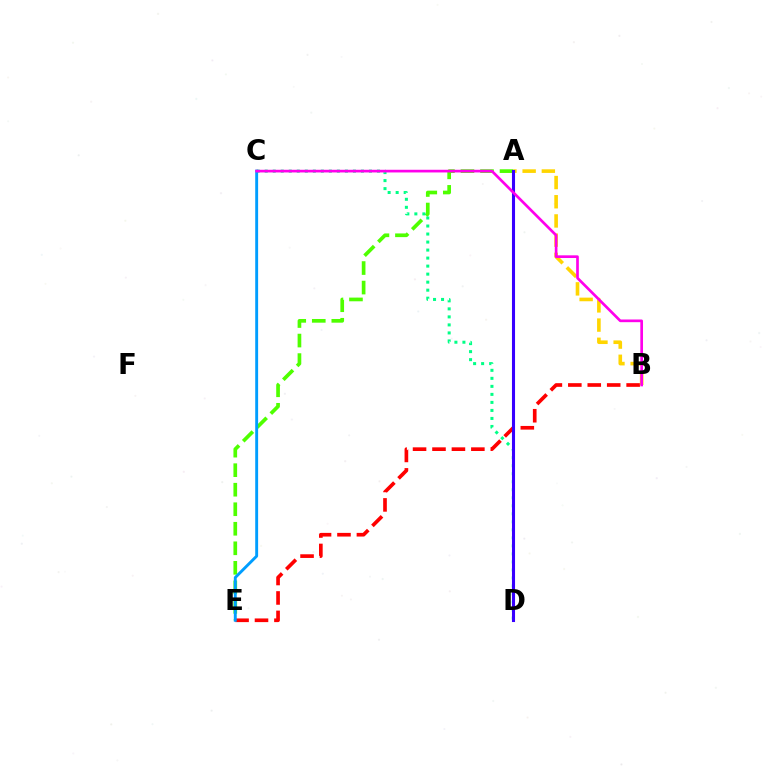{('A', 'E'): [{'color': '#4fff00', 'line_style': 'dashed', 'thickness': 2.65}], ('C', 'D'): [{'color': '#00ff86', 'line_style': 'dotted', 'thickness': 2.18}], ('B', 'E'): [{'color': '#ff0000', 'line_style': 'dashed', 'thickness': 2.64}], ('A', 'B'): [{'color': '#ffd500', 'line_style': 'dashed', 'thickness': 2.61}], ('A', 'D'): [{'color': '#3700ff', 'line_style': 'solid', 'thickness': 2.22}], ('C', 'E'): [{'color': '#009eff', 'line_style': 'solid', 'thickness': 2.09}], ('B', 'C'): [{'color': '#ff00ed', 'line_style': 'solid', 'thickness': 1.93}]}